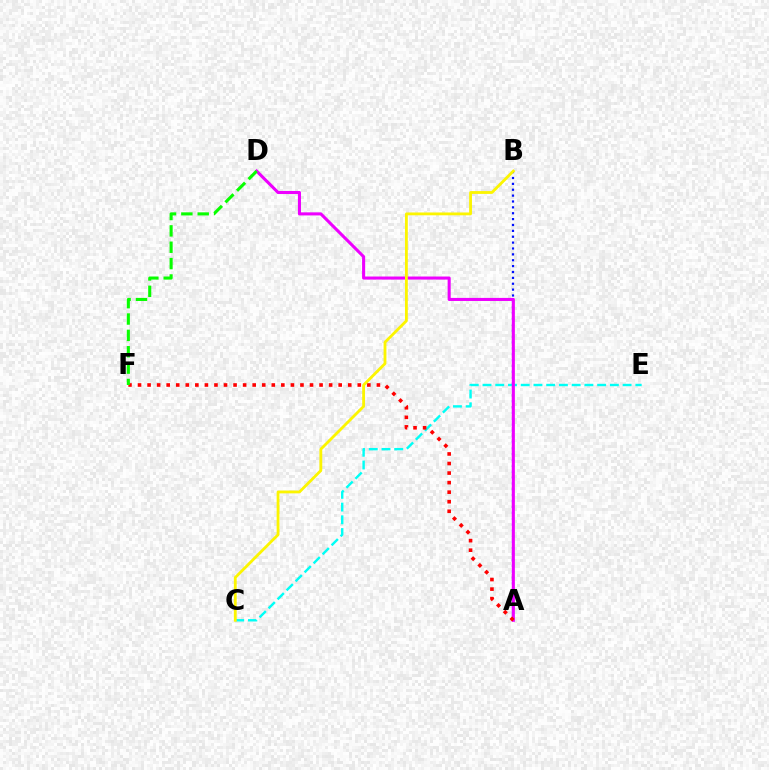{('C', 'E'): [{'color': '#00fff6', 'line_style': 'dashed', 'thickness': 1.73}], ('A', 'B'): [{'color': '#0010ff', 'line_style': 'dotted', 'thickness': 1.6}], ('A', 'D'): [{'color': '#ee00ff', 'line_style': 'solid', 'thickness': 2.21}], ('A', 'F'): [{'color': '#ff0000', 'line_style': 'dotted', 'thickness': 2.6}], ('B', 'C'): [{'color': '#fcf500', 'line_style': 'solid', 'thickness': 2.03}], ('D', 'F'): [{'color': '#08ff00', 'line_style': 'dashed', 'thickness': 2.22}]}